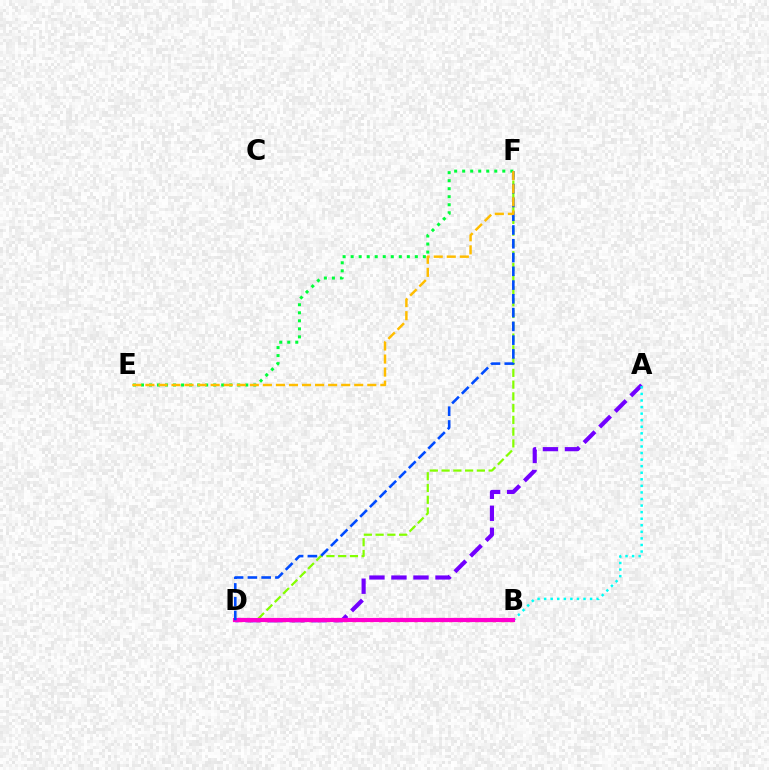{('A', 'D'): [{'color': '#7200ff', 'line_style': 'dashed', 'thickness': 2.99}], ('D', 'F'): [{'color': '#84ff00', 'line_style': 'dashed', 'thickness': 1.6}, {'color': '#004bff', 'line_style': 'dashed', 'thickness': 1.87}], ('A', 'B'): [{'color': '#00fff6', 'line_style': 'dotted', 'thickness': 1.78}], ('B', 'D'): [{'color': '#ff0000', 'line_style': 'dotted', 'thickness': 2.38}, {'color': '#ff00cf', 'line_style': 'solid', 'thickness': 3.0}], ('E', 'F'): [{'color': '#00ff39', 'line_style': 'dotted', 'thickness': 2.18}, {'color': '#ffbd00', 'line_style': 'dashed', 'thickness': 1.77}]}